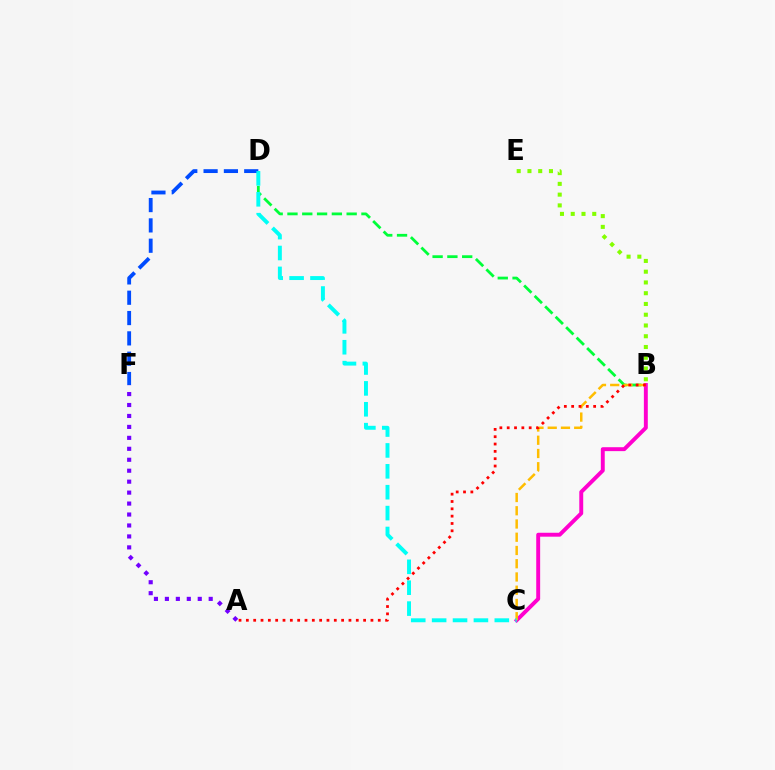{('B', 'C'): [{'color': '#ff00cf', 'line_style': 'solid', 'thickness': 2.82}, {'color': '#ffbd00', 'line_style': 'dashed', 'thickness': 1.8}], ('B', 'D'): [{'color': '#00ff39', 'line_style': 'dashed', 'thickness': 2.01}], ('B', 'E'): [{'color': '#84ff00', 'line_style': 'dotted', 'thickness': 2.92}], ('D', 'F'): [{'color': '#004bff', 'line_style': 'dashed', 'thickness': 2.76}], ('A', 'F'): [{'color': '#7200ff', 'line_style': 'dotted', 'thickness': 2.98}], ('C', 'D'): [{'color': '#00fff6', 'line_style': 'dashed', 'thickness': 2.84}], ('A', 'B'): [{'color': '#ff0000', 'line_style': 'dotted', 'thickness': 1.99}]}